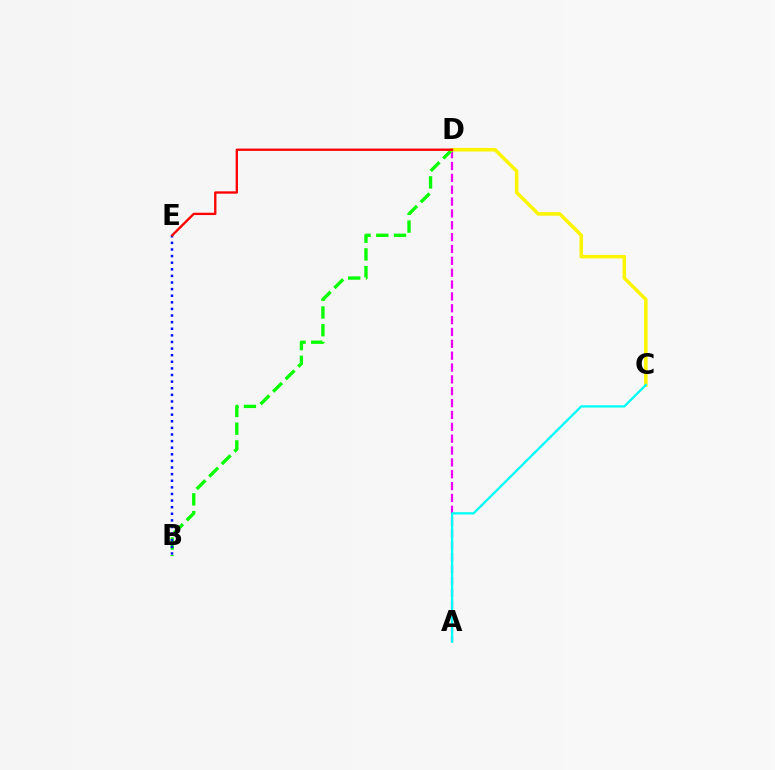{('A', 'D'): [{'color': '#ee00ff', 'line_style': 'dashed', 'thickness': 1.61}], ('B', 'D'): [{'color': '#08ff00', 'line_style': 'dashed', 'thickness': 2.41}], ('C', 'D'): [{'color': '#fcf500', 'line_style': 'solid', 'thickness': 2.55}], ('B', 'E'): [{'color': '#0010ff', 'line_style': 'dotted', 'thickness': 1.8}], ('A', 'C'): [{'color': '#00fff6', 'line_style': 'solid', 'thickness': 1.65}], ('D', 'E'): [{'color': '#ff0000', 'line_style': 'solid', 'thickness': 1.67}]}